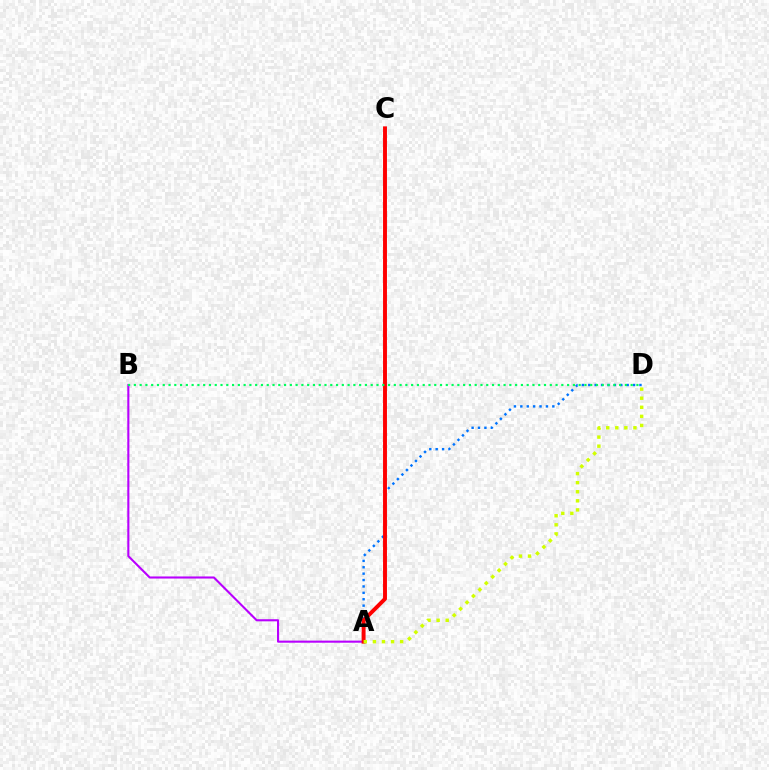{('A', 'D'): [{'color': '#0074ff', 'line_style': 'dotted', 'thickness': 1.74}, {'color': '#d1ff00', 'line_style': 'dotted', 'thickness': 2.47}], ('A', 'B'): [{'color': '#b900ff', 'line_style': 'solid', 'thickness': 1.51}], ('A', 'C'): [{'color': '#ff0000', 'line_style': 'solid', 'thickness': 2.82}], ('B', 'D'): [{'color': '#00ff5c', 'line_style': 'dotted', 'thickness': 1.57}]}